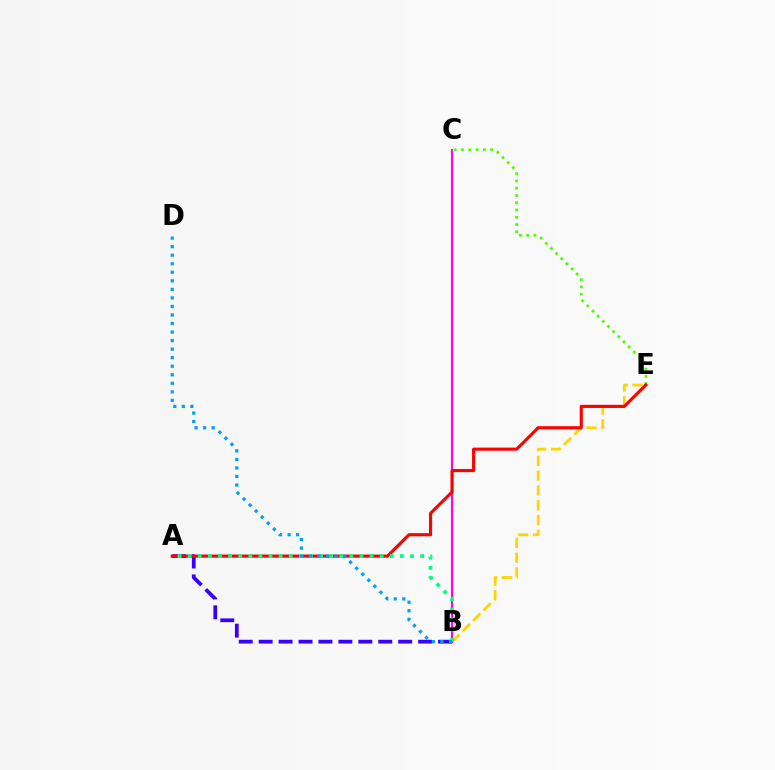{('A', 'B'): [{'color': '#3700ff', 'line_style': 'dashed', 'thickness': 2.71}, {'color': '#00ff86', 'line_style': 'dotted', 'thickness': 2.75}], ('B', 'E'): [{'color': '#ffd500', 'line_style': 'dashed', 'thickness': 2.01}], ('B', 'C'): [{'color': '#ff00ed', 'line_style': 'solid', 'thickness': 1.53}], ('C', 'E'): [{'color': '#4fff00', 'line_style': 'dotted', 'thickness': 1.98}], ('A', 'E'): [{'color': '#ff0000', 'line_style': 'solid', 'thickness': 2.26}], ('B', 'D'): [{'color': '#009eff', 'line_style': 'dotted', 'thickness': 2.32}]}